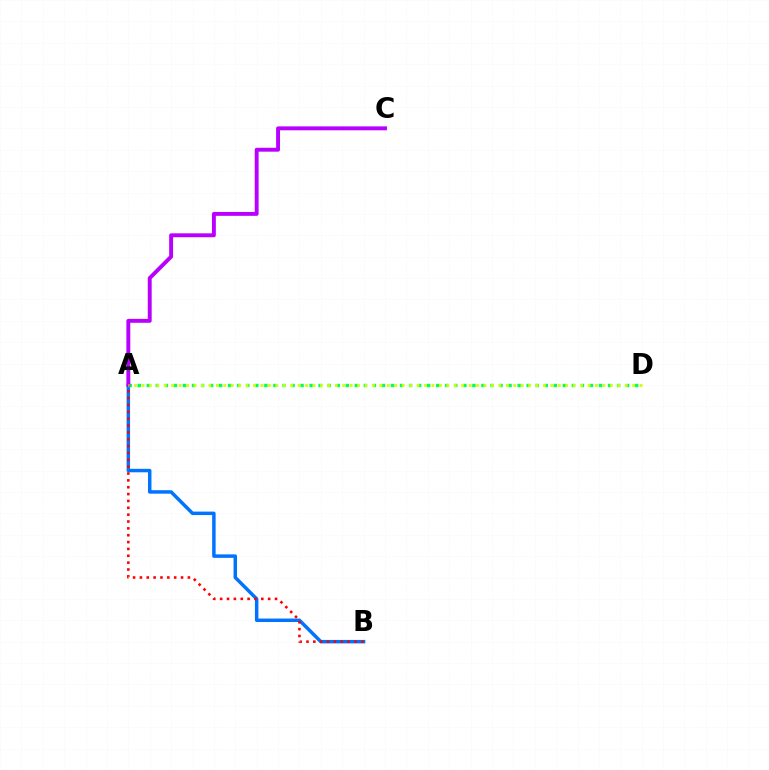{('A', 'B'): [{'color': '#0074ff', 'line_style': 'solid', 'thickness': 2.5}, {'color': '#ff0000', 'line_style': 'dotted', 'thickness': 1.86}], ('A', 'D'): [{'color': '#00ff5c', 'line_style': 'dotted', 'thickness': 2.46}, {'color': '#d1ff00', 'line_style': 'dotted', 'thickness': 2.02}], ('A', 'C'): [{'color': '#b900ff', 'line_style': 'solid', 'thickness': 2.81}]}